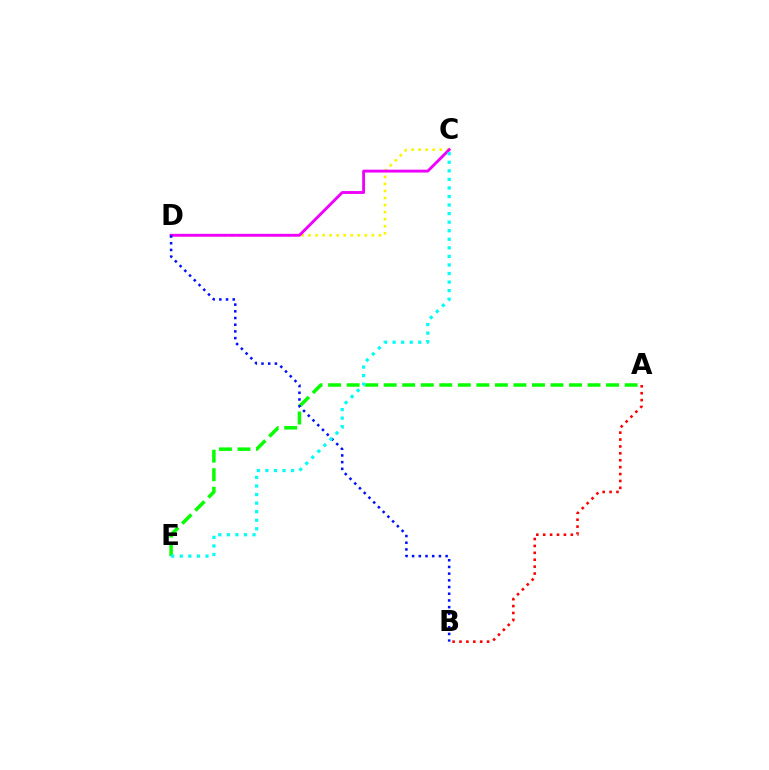{('C', 'D'): [{'color': '#fcf500', 'line_style': 'dotted', 'thickness': 1.91}, {'color': '#ee00ff', 'line_style': 'solid', 'thickness': 2.07}], ('A', 'B'): [{'color': '#ff0000', 'line_style': 'dotted', 'thickness': 1.87}], ('A', 'E'): [{'color': '#08ff00', 'line_style': 'dashed', 'thickness': 2.52}], ('B', 'D'): [{'color': '#0010ff', 'line_style': 'dotted', 'thickness': 1.82}], ('C', 'E'): [{'color': '#00fff6', 'line_style': 'dotted', 'thickness': 2.33}]}